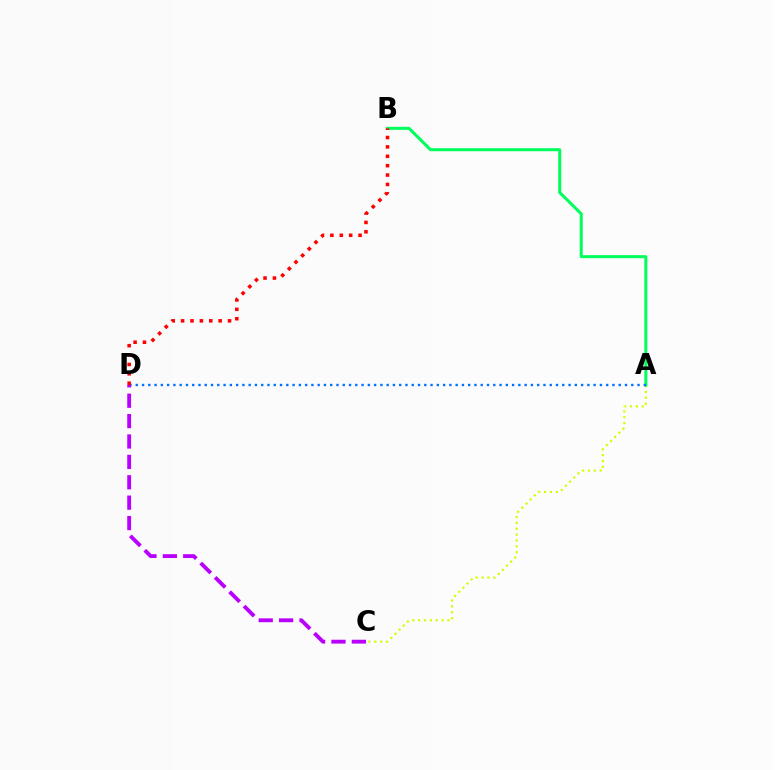{('A', 'C'): [{'color': '#d1ff00', 'line_style': 'dotted', 'thickness': 1.59}], ('A', 'B'): [{'color': '#00ff5c', 'line_style': 'solid', 'thickness': 2.18}], ('A', 'D'): [{'color': '#0074ff', 'line_style': 'dotted', 'thickness': 1.7}], ('B', 'D'): [{'color': '#ff0000', 'line_style': 'dotted', 'thickness': 2.55}], ('C', 'D'): [{'color': '#b900ff', 'line_style': 'dashed', 'thickness': 2.77}]}